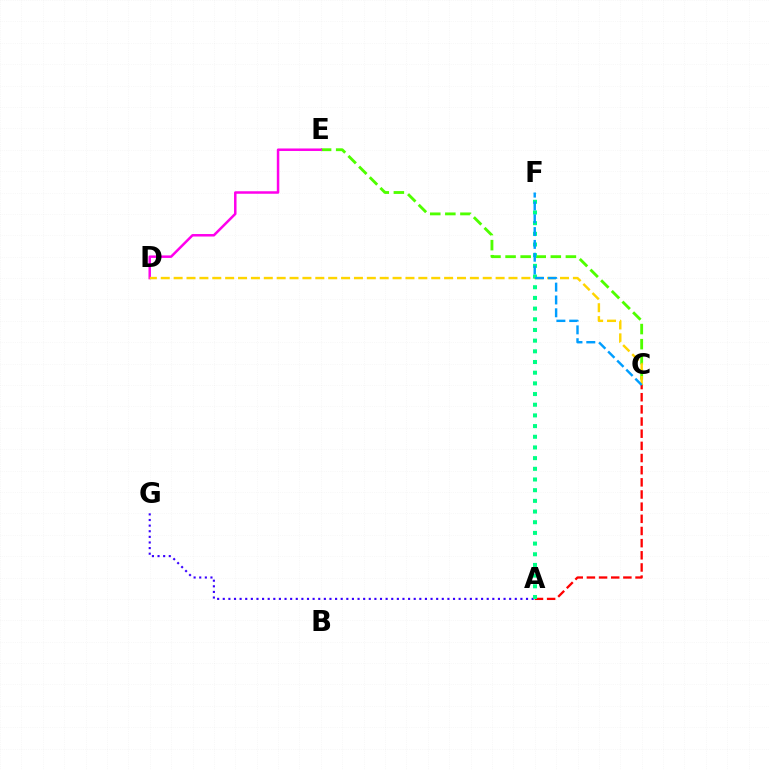{('A', 'G'): [{'color': '#3700ff', 'line_style': 'dotted', 'thickness': 1.53}], ('C', 'E'): [{'color': '#4fff00', 'line_style': 'dashed', 'thickness': 2.05}], ('D', 'E'): [{'color': '#ff00ed', 'line_style': 'solid', 'thickness': 1.8}], ('C', 'D'): [{'color': '#ffd500', 'line_style': 'dashed', 'thickness': 1.75}], ('A', 'C'): [{'color': '#ff0000', 'line_style': 'dashed', 'thickness': 1.65}], ('A', 'F'): [{'color': '#00ff86', 'line_style': 'dotted', 'thickness': 2.9}], ('C', 'F'): [{'color': '#009eff', 'line_style': 'dashed', 'thickness': 1.74}]}